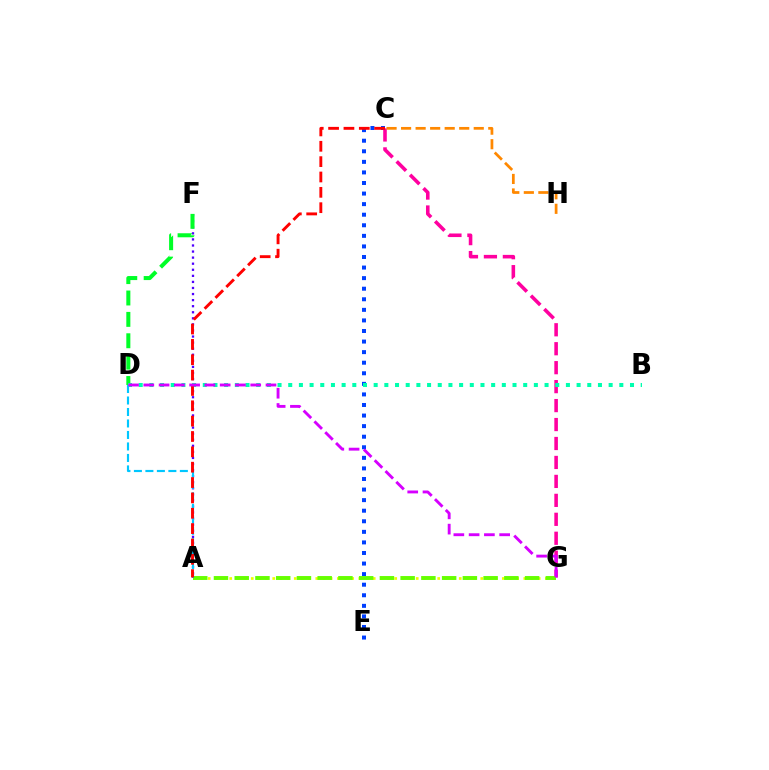{('C', 'E'): [{'color': '#003fff', 'line_style': 'dotted', 'thickness': 2.87}], ('A', 'G'): [{'color': '#eeff00', 'line_style': 'dotted', 'thickness': 1.95}, {'color': '#66ff00', 'line_style': 'dashed', 'thickness': 2.82}], ('A', 'F'): [{'color': '#4f00ff', 'line_style': 'dotted', 'thickness': 1.65}], ('C', 'G'): [{'color': '#ff00a0', 'line_style': 'dashed', 'thickness': 2.58}], ('C', 'H'): [{'color': '#ff8800', 'line_style': 'dashed', 'thickness': 1.97}], ('D', 'F'): [{'color': '#00ff27', 'line_style': 'dashed', 'thickness': 2.9}], ('B', 'D'): [{'color': '#00ffaf', 'line_style': 'dotted', 'thickness': 2.9}], ('A', 'D'): [{'color': '#00c7ff', 'line_style': 'dashed', 'thickness': 1.56}], ('A', 'C'): [{'color': '#ff0000', 'line_style': 'dashed', 'thickness': 2.09}], ('D', 'G'): [{'color': '#d600ff', 'line_style': 'dashed', 'thickness': 2.07}]}